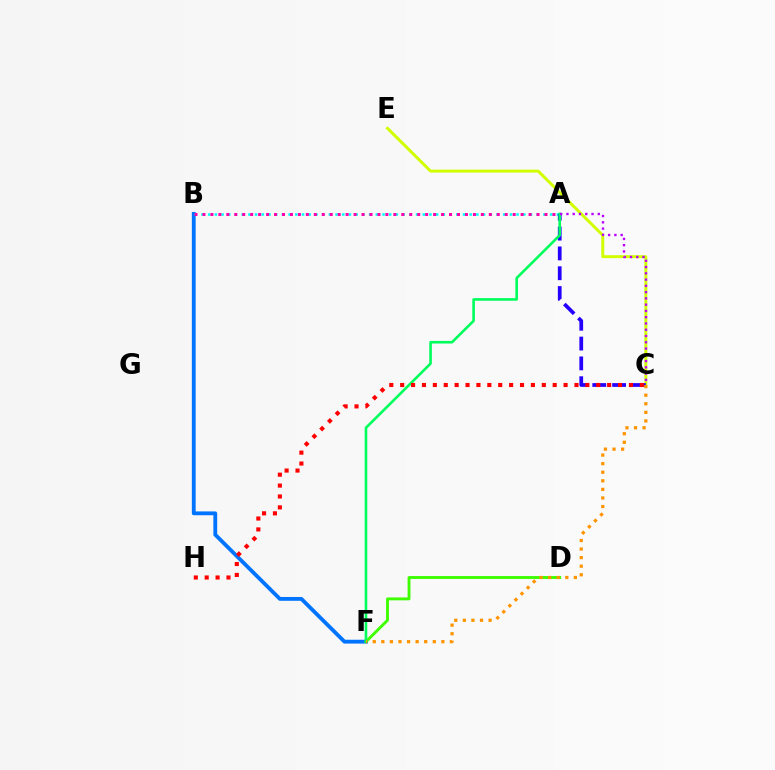{('B', 'F'): [{'color': '#0074ff', 'line_style': 'solid', 'thickness': 2.75}], ('C', 'E'): [{'color': '#d1ff00', 'line_style': 'solid', 'thickness': 2.12}], ('A', 'B'): [{'color': '#00fff6', 'line_style': 'dotted', 'thickness': 1.82}, {'color': '#ff00ac', 'line_style': 'dotted', 'thickness': 2.16}], ('D', 'F'): [{'color': '#3dff00', 'line_style': 'solid', 'thickness': 2.07}], ('A', 'C'): [{'color': '#2500ff', 'line_style': 'dashed', 'thickness': 2.69}, {'color': '#b900ff', 'line_style': 'dotted', 'thickness': 1.7}], ('A', 'F'): [{'color': '#00ff5c', 'line_style': 'solid', 'thickness': 1.89}], ('C', 'F'): [{'color': '#ff9400', 'line_style': 'dotted', 'thickness': 2.33}], ('C', 'H'): [{'color': '#ff0000', 'line_style': 'dotted', 'thickness': 2.96}]}